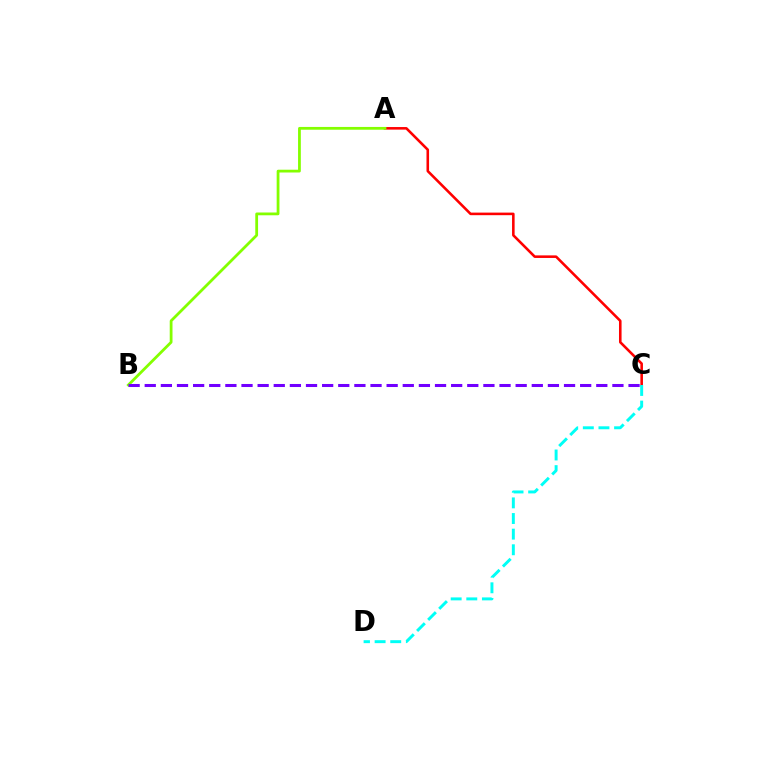{('A', 'C'): [{'color': '#ff0000', 'line_style': 'solid', 'thickness': 1.86}], ('C', 'D'): [{'color': '#00fff6', 'line_style': 'dashed', 'thickness': 2.12}], ('A', 'B'): [{'color': '#84ff00', 'line_style': 'solid', 'thickness': 2.0}], ('B', 'C'): [{'color': '#7200ff', 'line_style': 'dashed', 'thickness': 2.19}]}